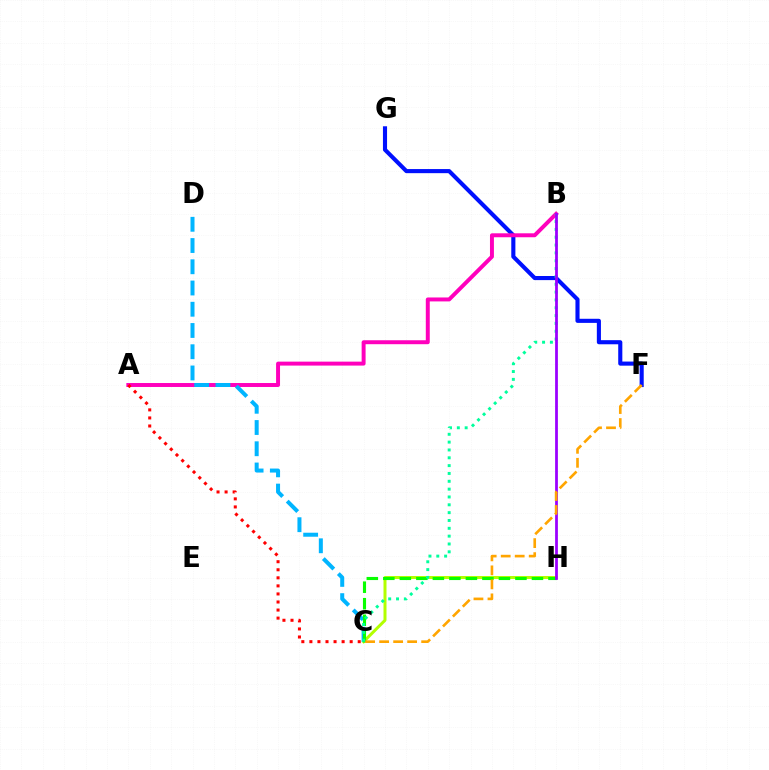{('F', 'G'): [{'color': '#0010ff', 'line_style': 'solid', 'thickness': 2.96}], ('A', 'B'): [{'color': '#ff00bd', 'line_style': 'solid', 'thickness': 2.84}], ('C', 'H'): [{'color': '#b3ff00', 'line_style': 'solid', 'thickness': 2.16}, {'color': '#08ff00', 'line_style': 'dashed', 'thickness': 2.24}], ('C', 'D'): [{'color': '#00b5ff', 'line_style': 'dashed', 'thickness': 2.89}], ('A', 'C'): [{'color': '#ff0000', 'line_style': 'dotted', 'thickness': 2.19}], ('B', 'C'): [{'color': '#00ff9d', 'line_style': 'dotted', 'thickness': 2.13}], ('B', 'H'): [{'color': '#9b00ff', 'line_style': 'solid', 'thickness': 1.99}], ('C', 'F'): [{'color': '#ffa500', 'line_style': 'dashed', 'thickness': 1.9}]}